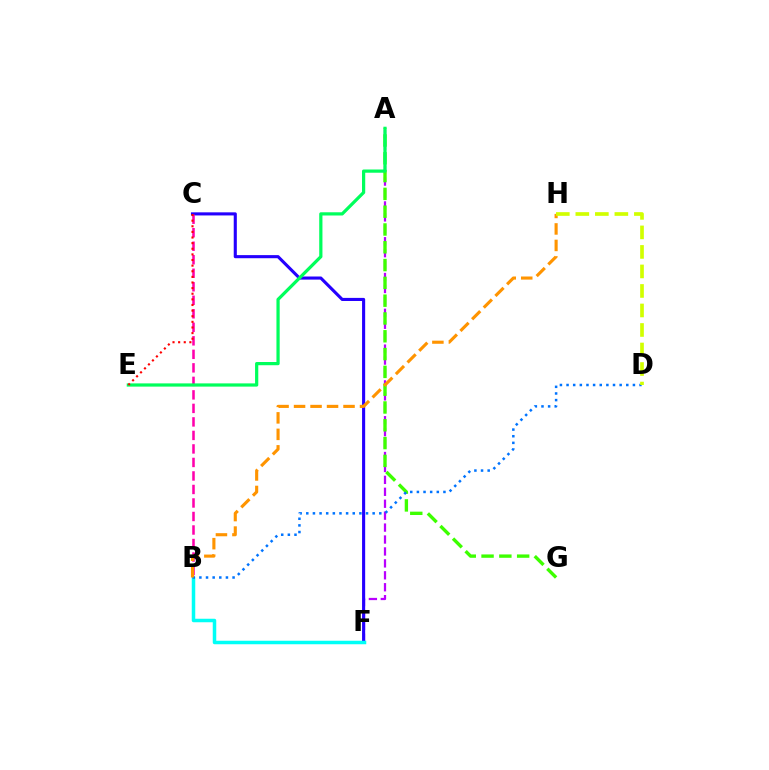{('A', 'F'): [{'color': '#b900ff', 'line_style': 'dashed', 'thickness': 1.62}], ('C', 'F'): [{'color': '#2500ff', 'line_style': 'solid', 'thickness': 2.23}], ('B', 'F'): [{'color': '#00fff6', 'line_style': 'solid', 'thickness': 2.52}], ('B', 'C'): [{'color': '#ff00ac', 'line_style': 'dashed', 'thickness': 1.84}], ('A', 'G'): [{'color': '#3dff00', 'line_style': 'dashed', 'thickness': 2.42}], ('B', 'D'): [{'color': '#0074ff', 'line_style': 'dotted', 'thickness': 1.8}], ('A', 'E'): [{'color': '#00ff5c', 'line_style': 'solid', 'thickness': 2.32}], ('B', 'H'): [{'color': '#ff9400', 'line_style': 'dashed', 'thickness': 2.24}], ('D', 'H'): [{'color': '#d1ff00', 'line_style': 'dashed', 'thickness': 2.65}], ('C', 'E'): [{'color': '#ff0000', 'line_style': 'dotted', 'thickness': 1.53}]}